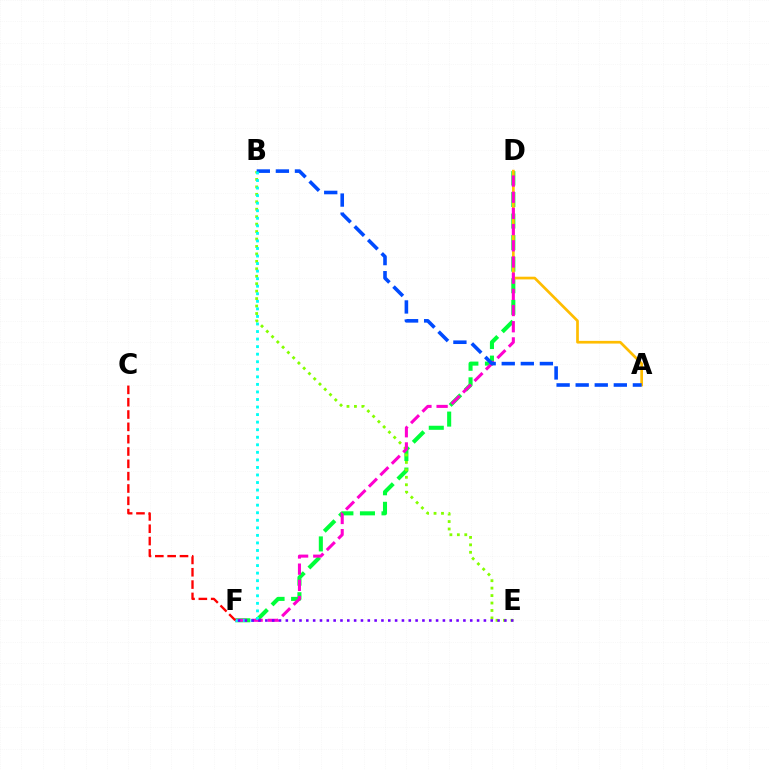{('D', 'F'): [{'color': '#00ff39', 'line_style': 'dashed', 'thickness': 2.93}, {'color': '#ff00cf', 'line_style': 'dashed', 'thickness': 2.2}], ('A', 'D'): [{'color': '#ffbd00', 'line_style': 'solid', 'thickness': 1.94}], ('B', 'E'): [{'color': '#84ff00', 'line_style': 'dotted', 'thickness': 2.02}], ('A', 'B'): [{'color': '#004bff', 'line_style': 'dashed', 'thickness': 2.59}], ('B', 'F'): [{'color': '#00fff6', 'line_style': 'dotted', 'thickness': 2.05}], ('E', 'F'): [{'color': '#7200ff', 'line_style': 'dotted', 'thickness': 1.86}], ('C', 'F'): [{'color': '#ff0000', 'line_style': 'dashed', 'thickness': 1.67}]}